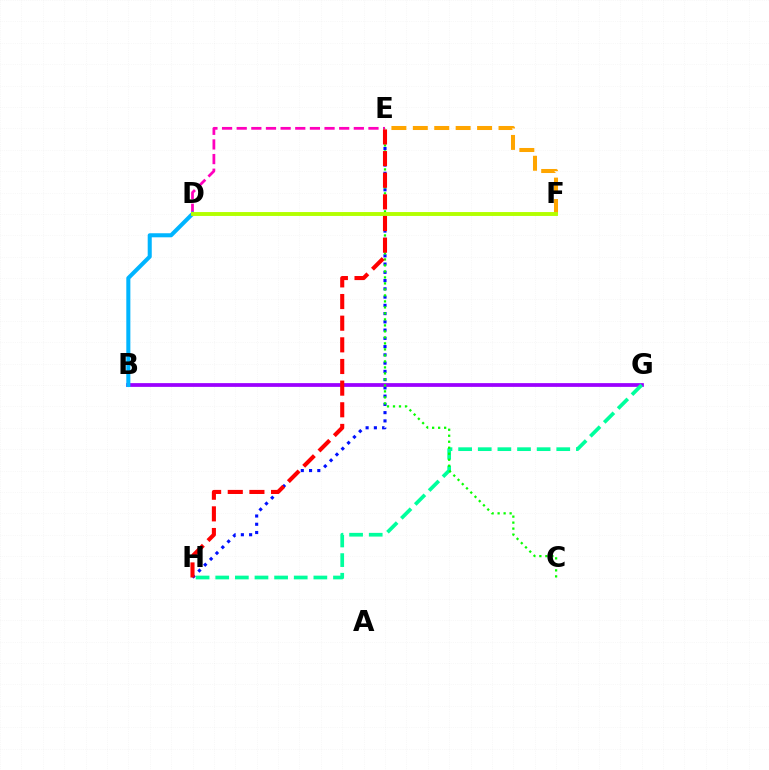{('D', 'E'): [{'color': '#ff00bd', 'line_style': 'dashed', 'thickness': 1.99}], ('E', 'H'): [{'color': '#0010ff', 'line_style': 'dotted', 'thickness': 2.24}, {'color': '#ff0000', 'line_style': 'dashed', 'thickness': 2.94}], ('E', 'F'): [{'color': '#ffa500', 'line_style': 'dashed', 'thickness': 2.91}], ('B', 'G'): [{'color': '#9b00ff', 'line_style': 'solid', 'thickness': 2.7}], ('G', 'H'): [{'color': '#00ff9d', 'line_style': 'dashed', 'thickness': 2.67}], ('B', 'D'): [{'color': '#00b5ff', 'line_style': 'solid', 'thickness': 2.92}], ('C', 'E'): [{'color': '#08ff00', 'line_style': 'dotted', 'thickness': 1.63}], ('D', 'F'): [{'color': '#b3ff00', 'line_style': 'solid', 'thickness': 2.81}]}